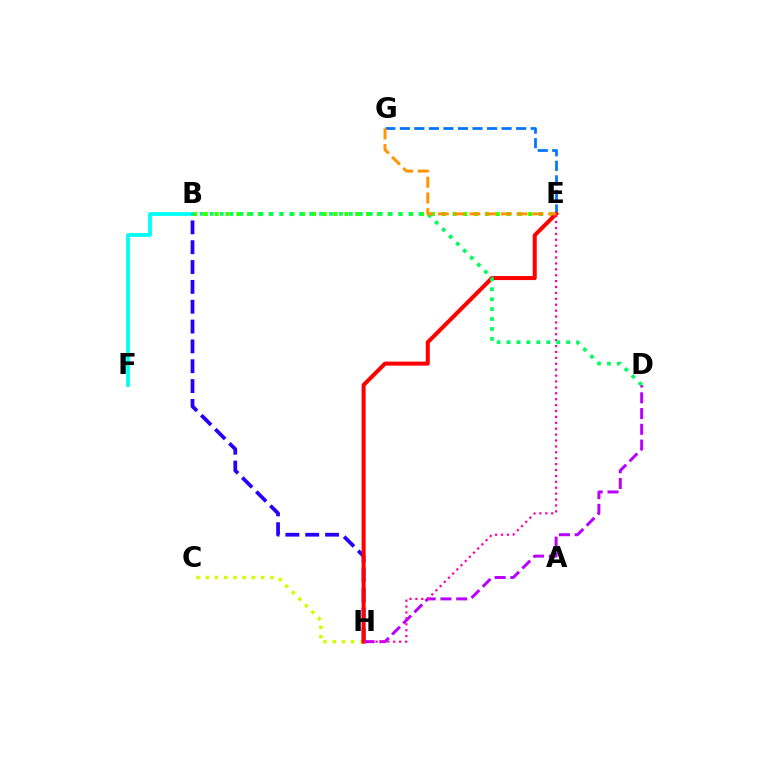{('B', 'F'): [{'color': '#00fff6', 'line_style': 'solid', 'thickness': 2.72}], ('B', 'E'): [{'color': '#3dff00', 'line_style': 'dotted', 'thickness': 2.94}], ('E', 'G'): [{'color': '#0074ff', 'line_style': 'dashed', 'thickness': 1.97}, {'color': '#ff9400', 'line_style': 'dashed', 'thickness': 2.14}], ('D', 'H'): [{'color': '#b900ff', 'line_style': 'dashed', 'thickness': 2.14}], ('C', 'H'): [{'color': '#d1ff00', 'line_style': 'dotted', 'thickness': 2.51}], ('B', 'H'): [{'color': '#2500ff', 'line_style': 'dashed', 'thickness': 2.7}], ('E', 'H'): [{'color': '#ff0000', 'line_style': 'solid', 'thickness': 2.91}, {'color': '#ff00ac', 'line_style': 'dotted', 'thickness': 1.6}], ('B', 'D'): [{'color': '#00ff5c', 'line_style': 'dotted', 'thickness': 2.7}]}